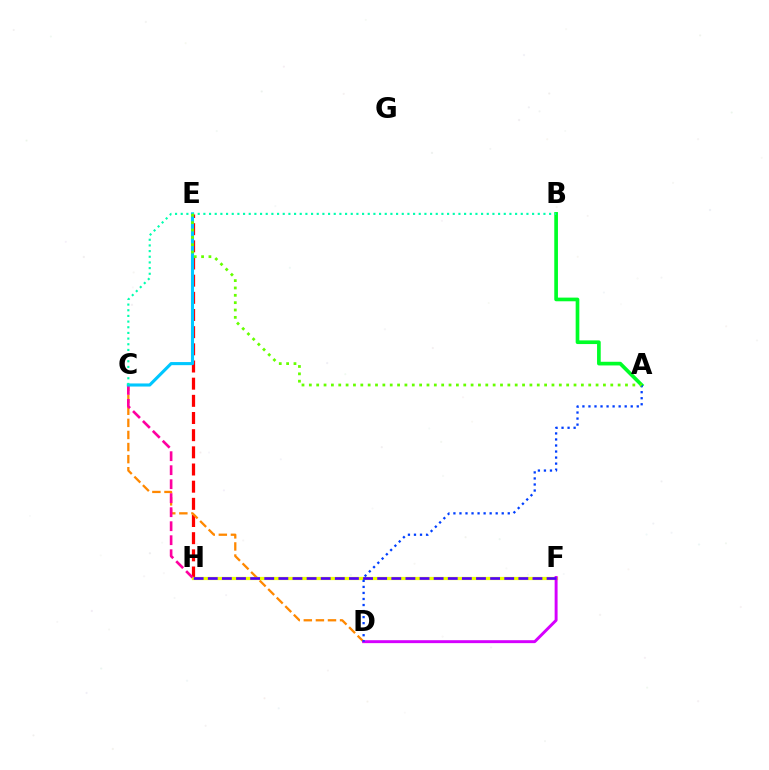{('E', 'H'): [{'color': '#ff0000', 'line_style': 'dashed', 'thickness': 2.33}], ('C', 'D'): [{'color': '#ff8800', 'line_style': 'dashed', 'thickness': 1.64}], ('F', 'H'): [{'color': '#eeff00', 'line_style': 'solid', 'thickness': 2.33}, {'color': '#4f00ff', 'line_style': 'dashed', 'thickness': 1.92}], ('C', 'H'): [{'color': '#ff00a0', 'line_style': 'dashed', 'thickness': 1.9}], ('A', 'B'): [{'color': '#00ff27', 'line_style': 'solid', 'thickness': 2.64}], ('D', 'F'): [{'color': '#d600ff', 'line_style': 'solid', 'thickness': 2.11}], ('C', 'E'): [{'color': '#00c7ff', 'line_style': 'solid', 'thickness': 2.23}], ('B', 'C'): [{'color': '#00ffaf', 'line_style': 'dotted', 'thickness': 1.54}], ('A', 'D'): [{'color': '#003fff', 'line_style': 'dotted', 'thickness': 1.64}], ('A', 'E'): [{'color': '#66ff00', 'line_style': 'dotted', 'thickness': 2.0}]}